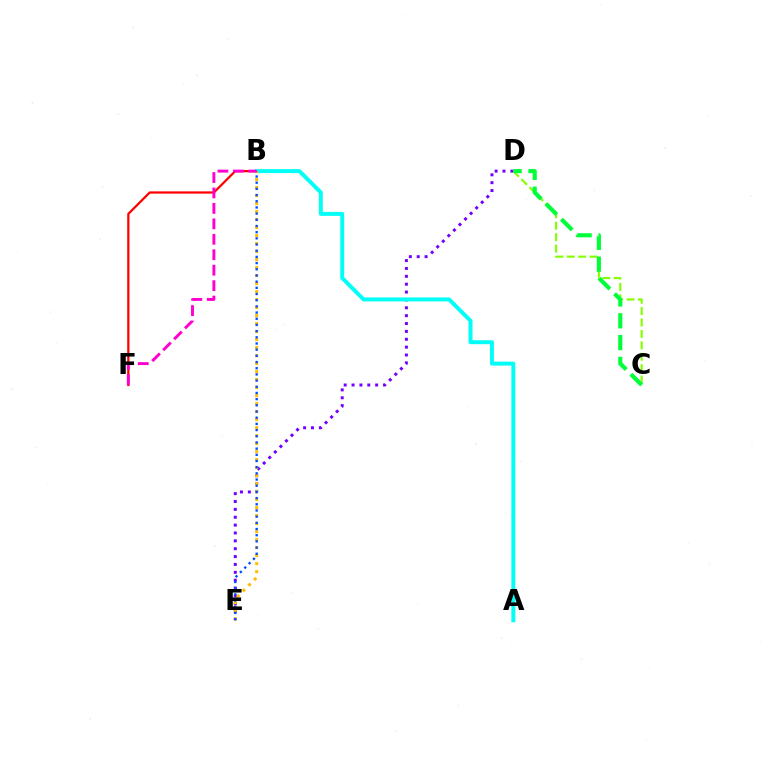{('C', 'D'): [{'color': '#84ff00', 'line_style': 'dashed', 'thickness': 1.55}, {'color': '#00ff39', 'line_style': 'dashed', 'thickness': 2.96}], ('D', 'E'): [{'color': '#7200ff', 'line_style': 'dotted', 'thickness': 2.14}], ('B', 'F'): [{'color': '#ff0000', 'line_style': 'solid', 'thickness': 1.61}, {'color': '#ff00cf', 'line_style': 'dashed', 'thickness': 2.1}], ('A', 'B'): [{'color': '#00fff6', 'line_style': 'solid', 'thickness': 2.85}], ('B', 'E'): [{'color': '#ffbd00', 'line_style': 'dotted', 'thickness': 2.17}, {'color': '#004bff', 'line_style': 'dotted', 'thickness': 1.68}]}